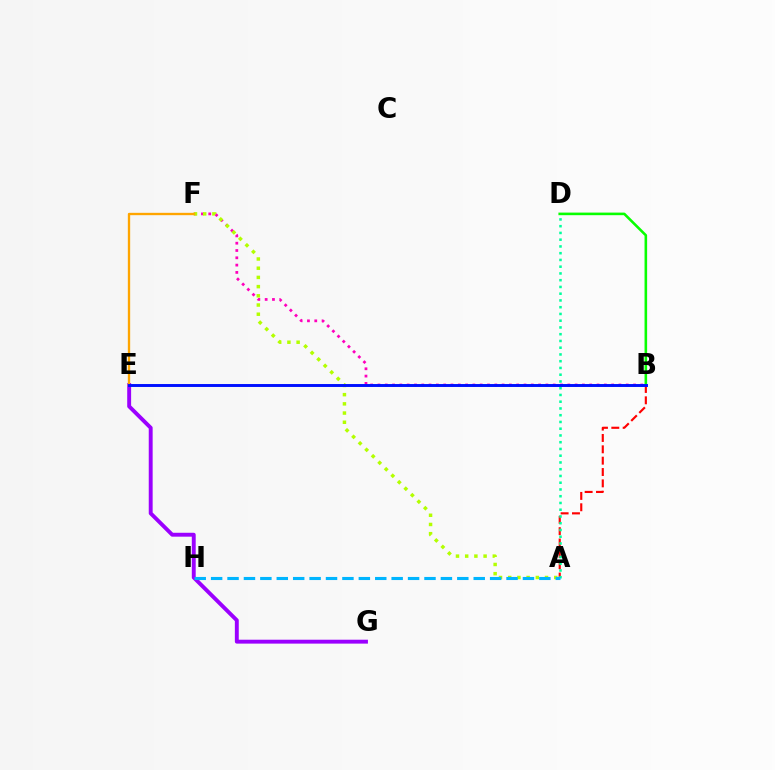{('B', 'F'): [{'color': '#ff00bd', 'line_style': 'dotted', 'thickness': 1.98}], ('A', 'F'): [{'color': '#b3ff00', 'line_style': 'dotted', 'thickness': 2.5}], ('E', 'G'): [{'color': '#9b00ff', 'line_style': 'solid', 'thickness': 2.81}], ('A', 'B'): [{'color': '#ff0000', 'line_style': 'dashed', 'thickness': 1.54}], ('E', 'F'): [{'color': '#ffa500', 'line_style': 'solid', 'thickness': 1.69}], ('A', 'D'): [{'color': '#00ff9d', 'line_style': 'dotted', 'thickness': 1.83}], ('B', 'D'): [{'color': '#08ff00', 'line_style': 'solid', 'thickness': 1.87}], ('A', 'H'): [{'color': '#00b5ff', 'line_style': 'dashed', 'thickness': 2.23}], ('B', 'E'): [{'color': '#0010ff', 'line_style': 'solid', 'thickness': 2.11}]}